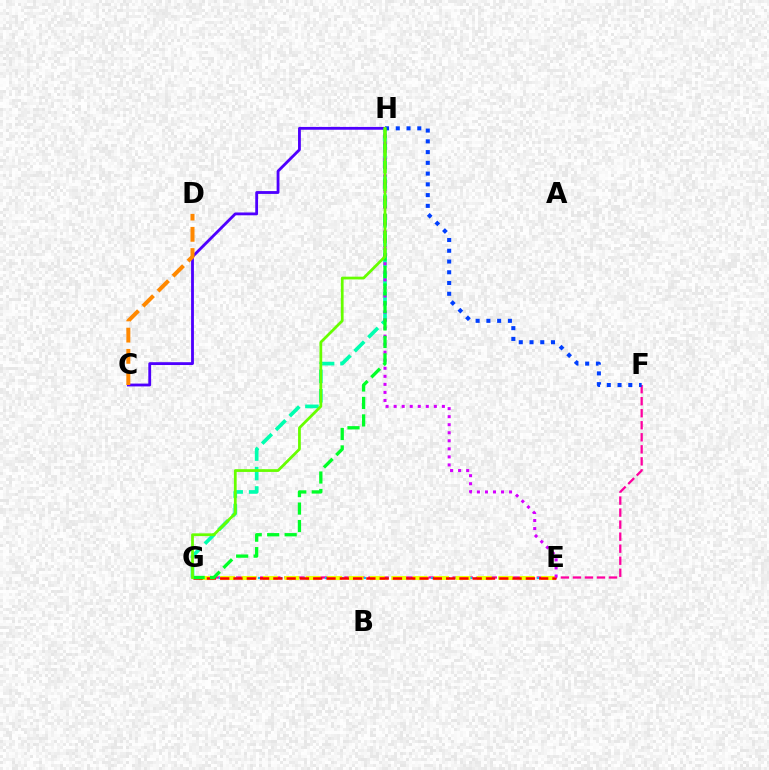{('C', 'H'): [{'color': '#4f00ff', 'line_style': 'solid', 'thickness': 2.03}], ('G', 'H'): [{'color': '#00ffaf', 'line_style': 'dashed', 'thickness': 2.64}, {'color': '#00ff27', 'line_style': 'dashed', 'thickness': 2.37}, {'color': '#66ff00', 'line_style': 'solid', 'thickness': 1.98}], ('F', 'G'): [{'color': '#ff00a0', 'line_style': 'dashed', 'thickness': 1.63}], ('F', 'H'): [{'color': '#003fff', 'line_style': 'dotted', 'thickness': 2.92}], ('E', 'G'): [{'color': '#00c7ff', 'line_style': 'dotted', 'thickness': 1.52}, {'color': '#eeff00', 'line_style': 'dashed', 'thickness': 2.91}, {'color': '#ff0000', 'line_style': 'dashed', 'thickness': 1.81}], ('E', 'H'): [{'color': '#d600ff', 'line_style': 'dotted', 'thickness': 2.18}], ('C', 'D'): [{'color': '#ff8800', 'line_style': 'dashed', 'thickness': 2.88}]}